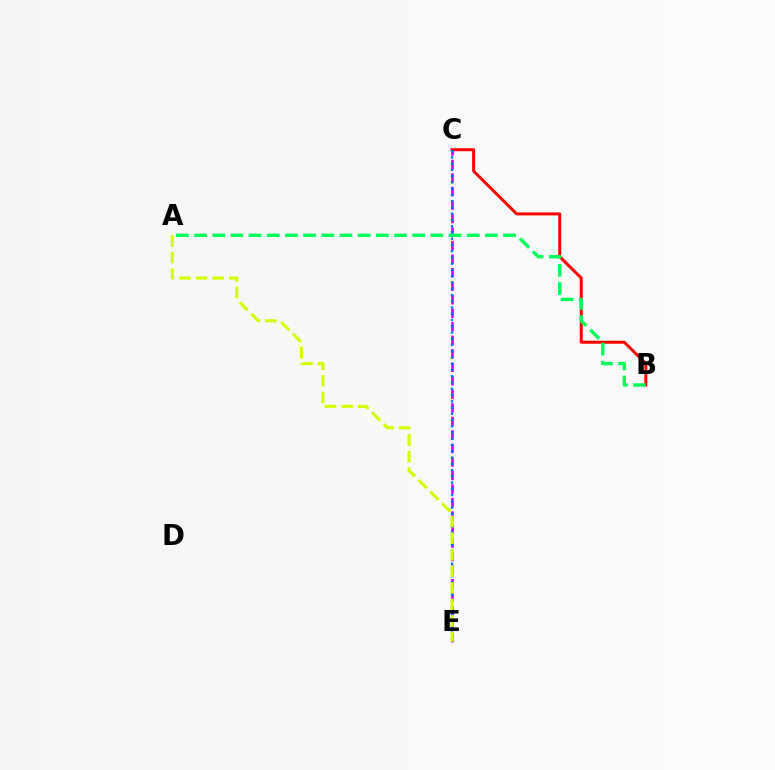{('B', 'C'): [{'color': '#ff0000', 'line_style': 'solid', 'thickness': 2.15}], ('C', 'E'): [{'color': '#b900ff', 'line_style': 'dashed', 'thickness': 1.84}, {'color': '#0074ff', 'line_style': 'dotted', 'thickness': 1.7}], ('A', 'E'): [{'color': '#d1ff00', 'line_style': 'dashed', 'thickness': 2.25}], ('A', 'B'): [{'color': '#00ff5c', 'line_style': 'dashed', 'thickness': 2.47}]}